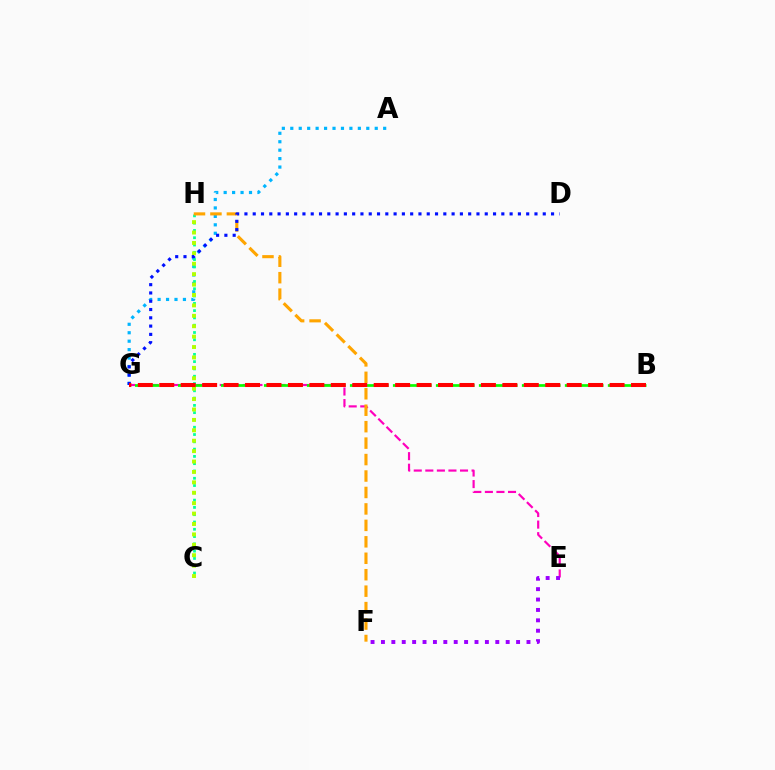{('A', 'G'): [{'color': '#00b5ff', 'line_style': 'dotted', 'thickness': 2.29}], ('C', 'H'): [{'color': '#00ff9d', 'line_style': 'dotted', 'thickness': 1.98}, {'color': '#b3ff00', 'line_style': 'dotted', 'thickness': 2.83}], ('E', 'G'): [{'color': '#ff00bd', 'line_style': 'dashed', 'thickness': 1.57}], ('F', 'H'): [{'color': '#ffa500', 'line_style': 'dashed', 'thickness': 2.23}], ('E', 'F'): [{'color': '#9b00ff', 'line_style': 'dotted', 'thickness': 2.82}], ('B', 'G'): [{'color': '#08ff00', 'line_style': 'dashed', 'thickness': 1.95}, {'color': '#ff0000', 'line_style': 'dashed', 'thickness': 2.91}], ('D', 'G'): [{'color': '#0010ff', 'line_style': 'dotted', 'thickness': 2.25}]}